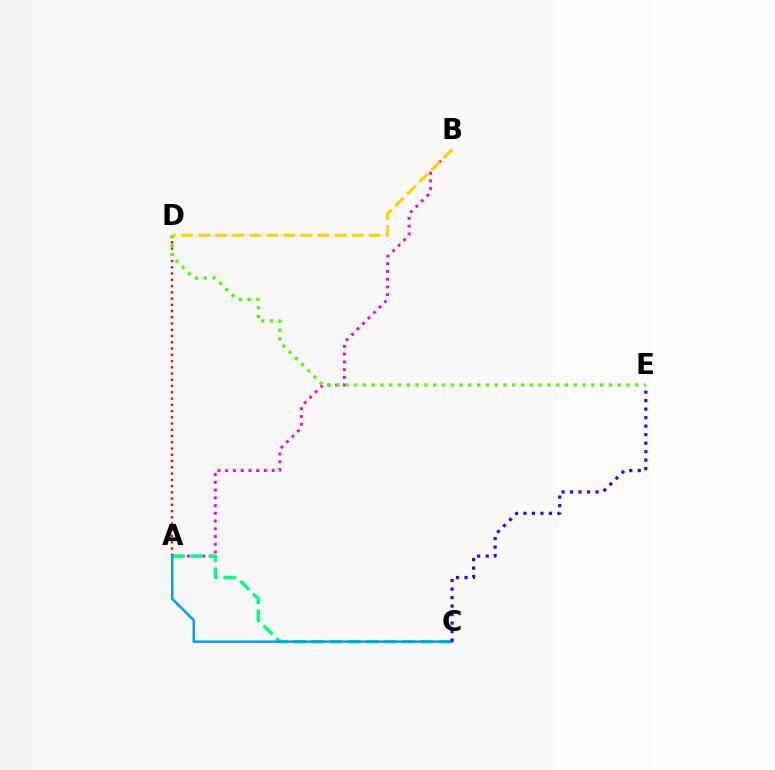{('A', 'B'): [{'color': '#ff00ed', 'line_style': 'dotted', 'thickness': 2.1}], ('A', 'D'): [{'color': '#ff0000', 'line_style': 'dotted', 'thickness': 1.7}], ('A', 'C'): [{'color': '#00ff86', 'line_style': 'dashed', 'thickness': 2.46}, {'color': '#009eff', 'line_style': 'solid', 'thickness': 1.81}], ('C', 'E'): [{'color': '#3700ff', 'line_style': 'dotted', 'thickness': 2.31}], ('D', 'E'): [{'color': '#4fff00', 'line_style': 'dotted', 'thickness': 2.39}], ('B', 'D'): [{'color': '#ffd500', 'line_style': 'dashed', 'thickness': 2.32}]}